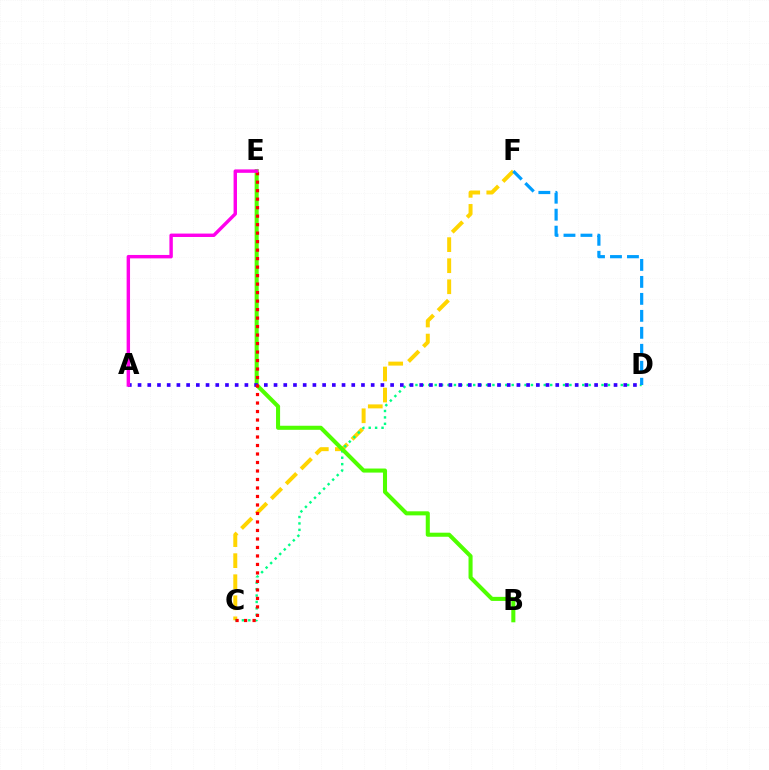{('C', 'F'): [{'color': '#ffd500', 'line_style': 'dashed', 'thickness': 2.86}], ('C', 'D'): [{'color': '#00ff86', 'line_style': 'dotted', 'thickness': 1.74}], ('B', 'E'): [{'color': '#4fff00', 'line_style': 'solid', 'thickness': 2.92}], ('D', 'F'): [{'color': '#009eff', 'line_style': 'dashed', 'thickness': 2.31}], ('A', 'D'): [{'color': '#3700ff', 'line_style': 'dotted', 'thickness': 2.64}], ('C', 'E'): [{'color': '#ff0000', 'line_style': 'dotted', 'thickness': 2.31}], ('A', 'E'): [{'color': '#ff00ed', 'line_style': 'solid', 'thickness': 2.46}]}